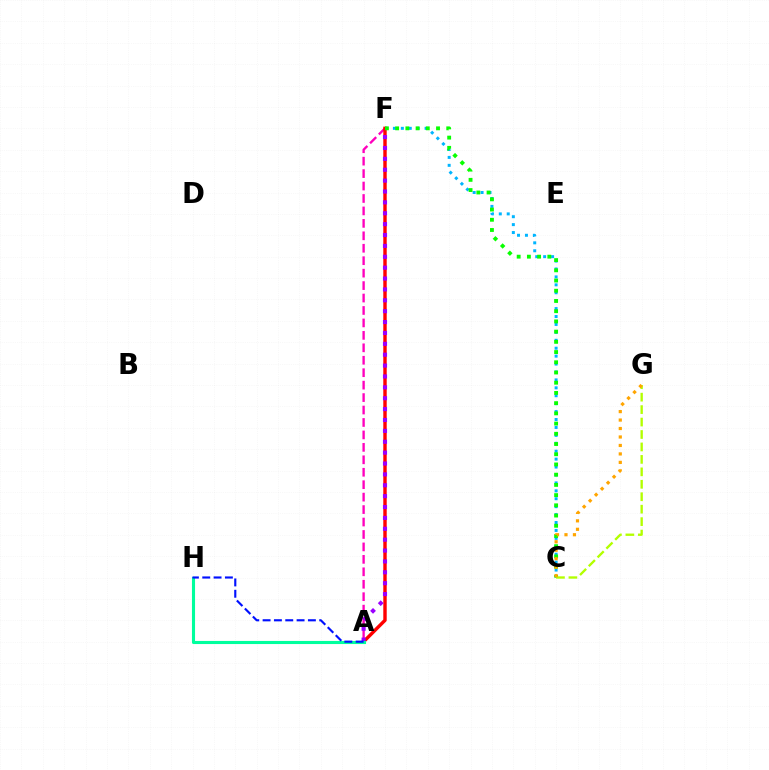{('A', 'F'): [{'color': '#ff00bd', 'line_style': 'dashed', 'thickness': 1.69}, {'color': '#ff0000', 'line_style': 'solid', 'thickness': 2.46}, {'color': '#9b00ff', 'line_style': 'dotted', 'thickness': 2.96}], ('C', 'F'): [{'color': '#00b5ff', 'line_style': 'dotted', 'thickness': 2.15}, {'color': '#08ff00', 'line_style': 'dotted', 'thickness': 2.78}], ('A', 'H'): [{'color': '#00ff9d', 'line_style': 'solid', 'thickness': 2.23}, {'color': '#0010ff', 'line_style': 'dashed', 'thickness': 1.54}], ('C', 'G'): [{'color': '#b3ff00', 'line_style': 'dashed', 'thickness': 1.69}, {'color': '#ffa500', 'line_style': 'dotted', 'thickness': 2.3}]}